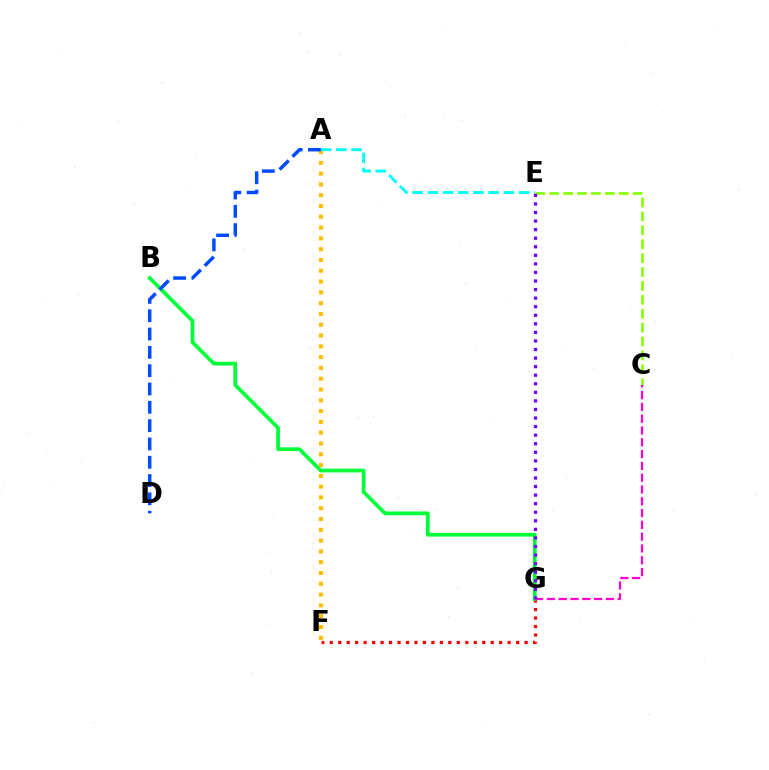{('C', 'E'): [{'color': '#84ff00', 'line_style': 'dashed', 'thickness': 1.89}], ('A', 'F'): [{'color': '#ffbd00', 'line_style': 'dotted', 'thickness': 2.93}], ('F', 'G'): [{'color': '#ff0000', 'line_style': 'dotted', 'thickness': 2.3}], ('C', 'G'): [{'color': '#ff00cf', 'line_style': 'dashed', 'thickness': 1.6}], ('A', 'E'): [{'color': '#00fff6', 'line_style': 'dashed', 'thickness': 2.07}], ('B', 'G'): [{'color': '#00ff39', 'line_style': 'solid', 'thickness': 2.68}], ('E', 'G'): [{'color': '#7200ff', 'line_style': 'dotted', 'thickness': 2.33}], ('A', 'D'): [{'color': '#004bff', 'line_style': 'dashed', 'thickness': 2.49}]}